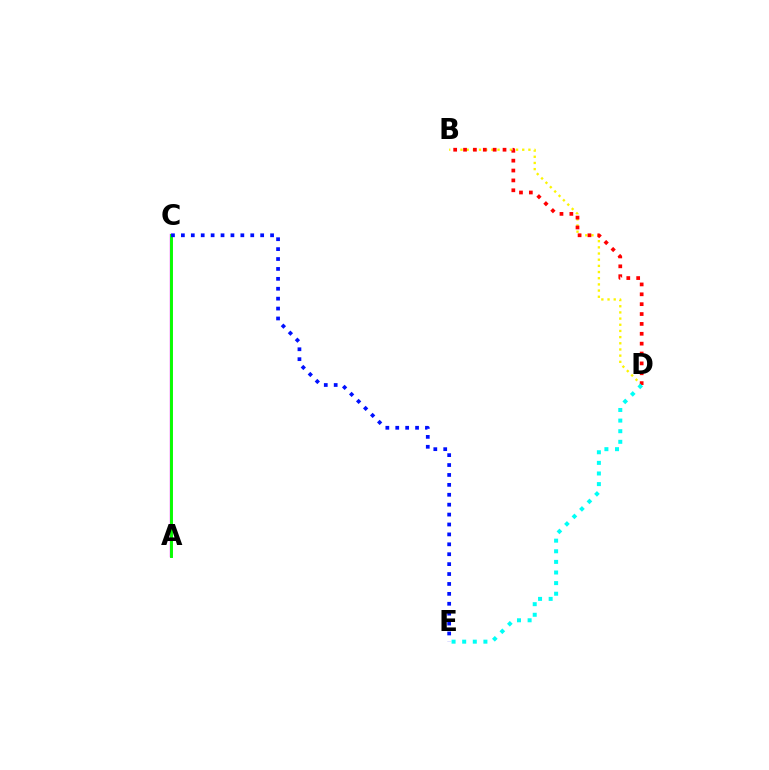{('B', 'D'): [{'color': '#fcf500', 'line_style': 'dotted', 'thickness': 1.68}, {'color': '#ff0000', 'line_style': 'dotted', 'thickness': 2.68}], ('A', 'C'): [{'color': '#ee00ff', 'line_style': 'solid', 'thickness': 1.7}, {'color': '#08ff00', 'line_style': 'solid', 'thickness': 2.1}], ('D', 'E'): [{'color': '#00fff6', 'line_style': 'dotted', 'thickness': 2.88}], ('C', 'E'): [{'color': '#0010ff', 'line_style': 'dotted', 'thickness': 2.69}]}